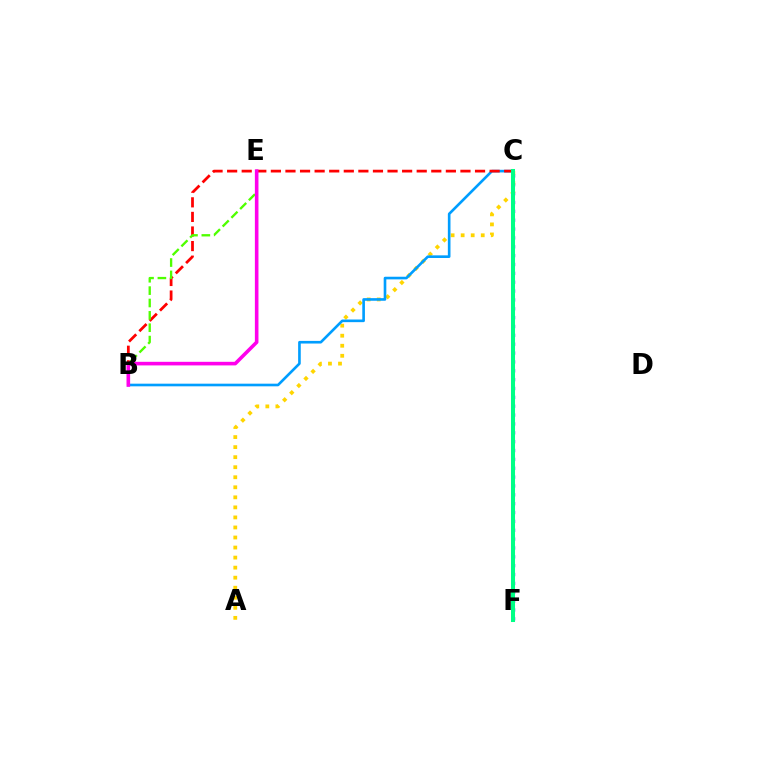{('C', 'F'): [{'color': '#3700ff', 'line_style': 'dotted', 'thickness': 2.41}, {'color': '#00ff86', 'line_style': 'solid', 'thickness': 2.91}], ('A', 'C'): [{'color': '#ffd500', 'line_style': 'dotted', 'thickness': 2.73}], ('B', 'C'): [{'color': '#009eff', 'line_style': 'solid', 'thickness': 1.9}, {'color': '#ff0000', 'line_style': 'dashed', 'thickness': 1.98}], ('B', 'E'): [{'color': '#4fff00', 'line_style': 'dashed', 'thickness': 1.68}, {'color': '#ff00ed', 'line_style': 'solid', 'thickness': 2.59}]}